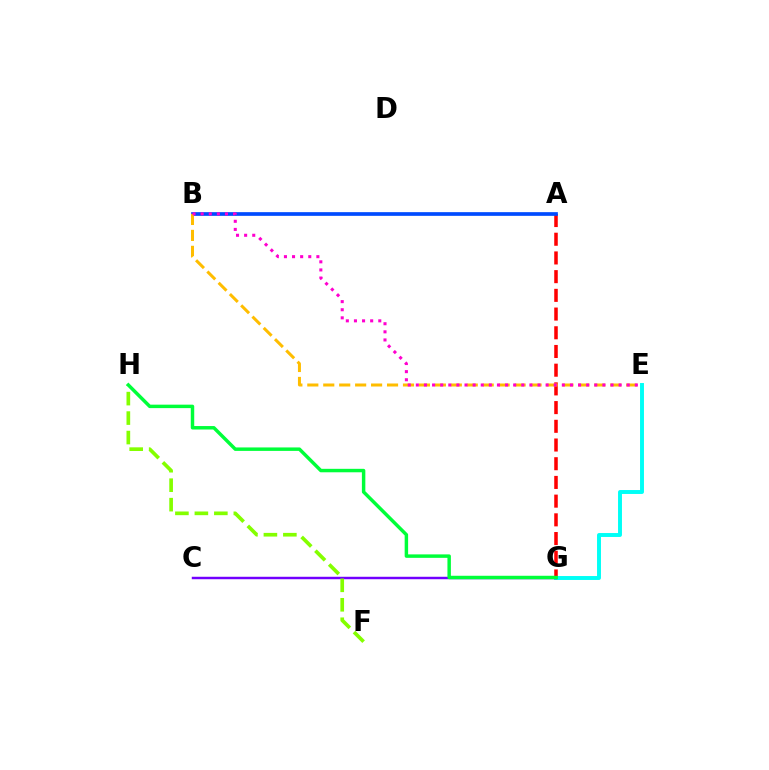{('A', 'G'): [{'color': '#ff0000', 'line_style': 'dashed', 'thickness': 2.54}], ('E', 'G'): [{'color': '#00fff6', 'line_style': 'solid', 'thickness': 2.83}], ('A', 'B'): [{'color': '#004bff', 'line_style': 'solid', 'thickness': 2.66}], ('C', 'G'): [{'color': '#7200ff', 'line_style': 'solid', 'thickness': 1.77}], ('B', 'E'): [{'color': '#ffbd00', 'line_style': 'dashed', 'thickness': 2.17}, {'color': '#ff00cf', 'line_style': 'dotted', 'thickness': 2.2}], ('F', 'H'): [{'color': '#84ff00', 'line_style': 'dashed', 'thickness': 2.65}], ('G', 'H'): [{'color': '#00ff39', 'line_style': 'solid', 'thickness': 2.49}]}